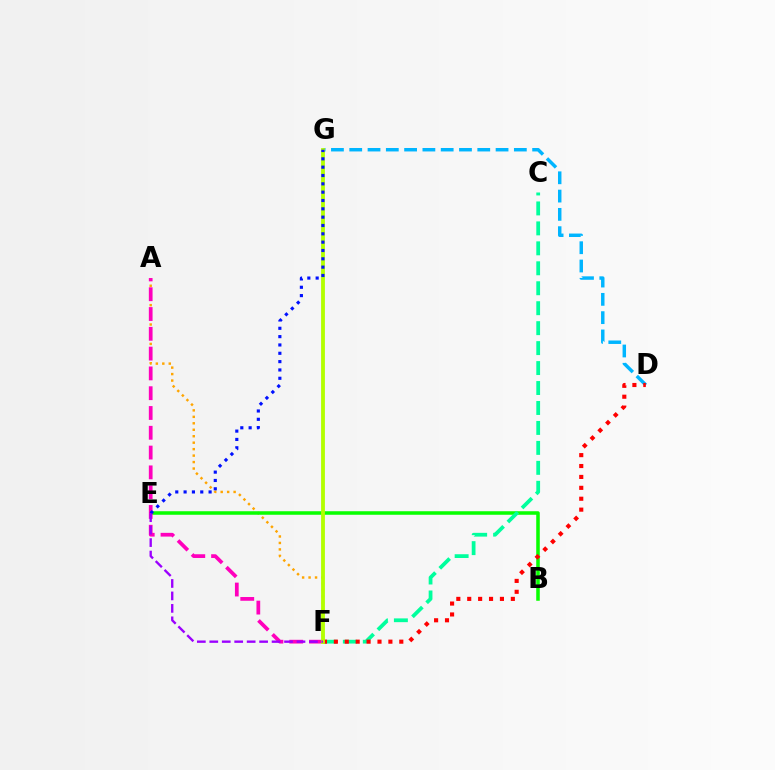{('A', 'F'): [{'color': '#ffa500', 'line_style': 'dotted', 'thickness': 1.76}, {'color': '#ff00bd', 'line_style': 'dashed', 'thickness': 2.69}], ('B', 'E'): [{'color': '#08ff00', 'line_style': 'solid', 'thickness': 2.54}], ('C', 'F'): [{'color': '#00ff9d', 'line_style': 'dashed', 'thickness': 2.71}], ('D', 'G'): [{'color': '#00b5ff', 'line_style': 'dashed', 'thickness': 2.48}], ('D', 'F'): [{'color': '#ff0000', 'line_style': 'dotted', 'thickness': 2.96}], ('F', 'G'): [{'color': '#b3ff00', 'line_style': 'solid', 'thickness': 2.75}], ('E', 'G'): [{'color': '#0010ff', 'line_style': 'dotted', 'thickness': 2.26}], ('E', 'F'): [{'color': '#9b00ff', 'line_style': 'dashed', 'thickness': 1.69}]}